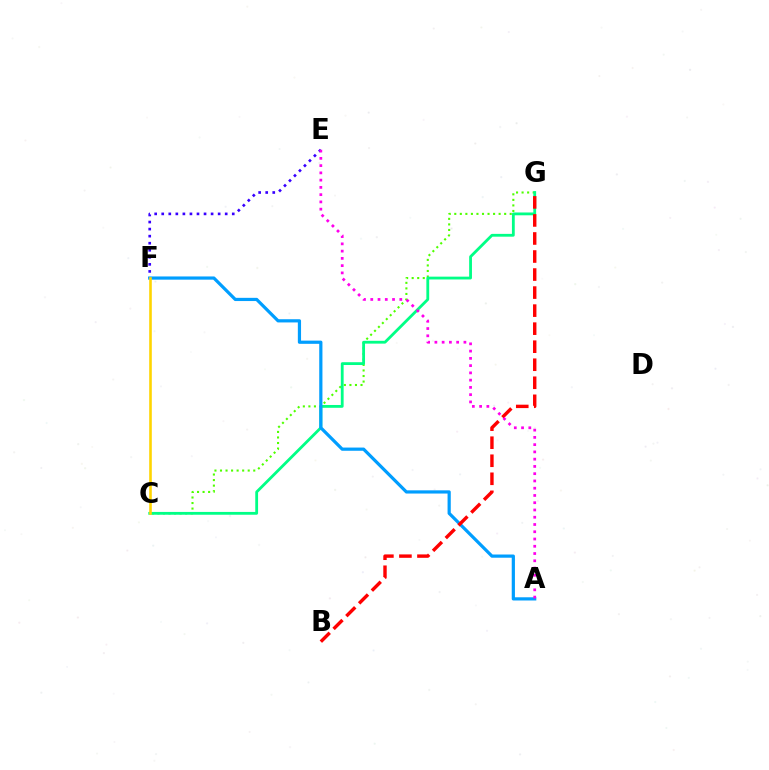{('C', 'G'): [{'color': '#4fff00', 'line_style': 'dotted', 'thickness': 1.51}, {'color': '#00ff86', 'line_style': 'solid', 'thickness': 2.02}], ('E', 'F'): [{'color': '#3700ff', 'line_style': 'dotted', 'thickness': 1.92}], ('A', 'F'): [{'color': '#009eff', 'line_style': 'solid', 'thickness': 2.31}], ('B', 'G'): [{'color': '#ff0000', 'line_style': 'dashed', 'thickness': 2.45}], ('C', 'F'): [{'color': '#ffd500', 'line_style': 'solid', 'thickness': 1.87}], ('A', 'E'): [{'color': '#ff00ed', 'line_style': 'dotted', 'thickness': 1.97}]}